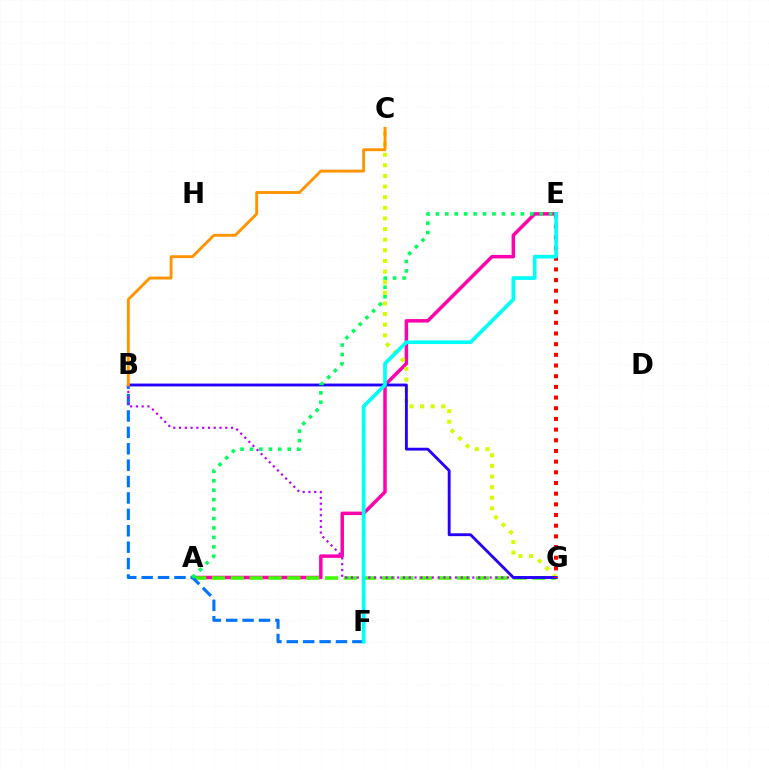{('A', 'E'): [{'color': '#ff00ac', 'line_style': 'solid', 'thickness': 2.51}, {'color': '#00ff5c', 'line_style': 'dotted', 'thickness': 2.56}], ('A', 'G'): [{'color': '#3dff00', 'line_style': 'dashed', 'thickness': 2.56}], ('B', 'F'): [{'color': '#0074ff', 'line_style': 'dashed', 'thickness': 2.23}], ('C', 'G'): [{'color': '#d1ff00', 'line_style': 'dotted', 'thickness': 2.89}], ('B', 'G'): [{'color': '#b900ff', 'line_style': 'dotted', 'thickness': 1.57}, {'color': '#2500ff', 'line_style': 'solid', 'thickness': 2.05}], ('E', 'G'): [{'color': '#ff0000', 'line_style': 'dotted', 'thickness': 2.9}], ('E', 'F'): [{'color': '#00fff6', 'line_style': 'solid', 'thickness': 2.65}], ('B', 'C'): [{'color': '#ff9400', 'line_style': 'solid', 'thickness': 2.07}]}